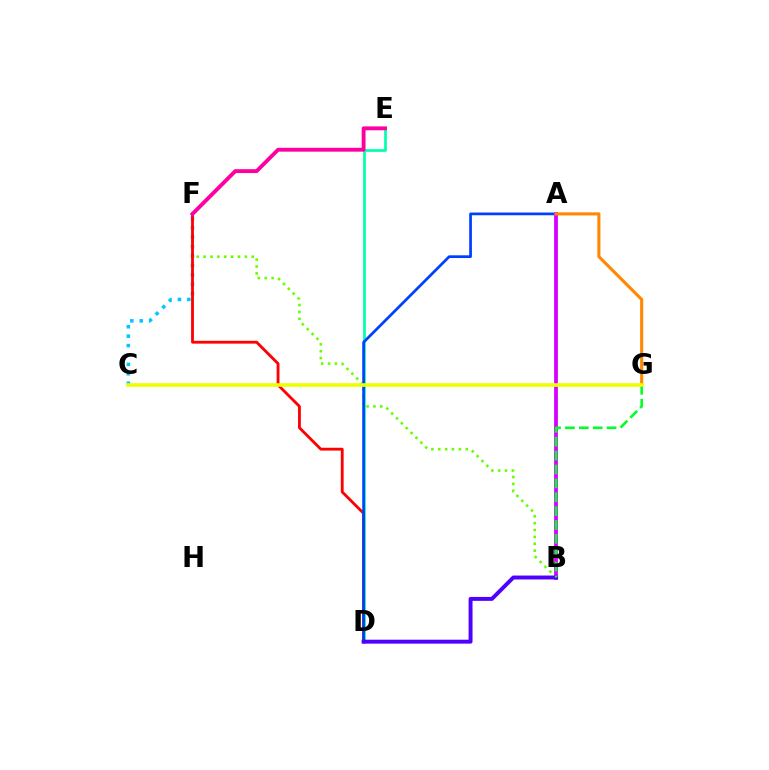{('B', 'F'): [{'color': '#66ff00', 'line_style': 'dotted', 'thickness': 1.87}], ('D', 'E'): [{'color': '#00ffaf', 'line_style': 'solid', 'thickness': 1.95}], ('C', 'F'): [{'color': '#00c7ff', 'line_style': 'dotted', 'thickness': 2.56}], ('D', 'F'): [{'color': '#ff0000', 'line_style': 'solid', 'thickness': 2.03}], ('A', 'D'): [{'color': '#003fff', 'line_style': 'solid', 'thickness': 1.96}], ('A', 'B'): [{'color': '#d600ff', 'line_style': 'solid', 'thickness': 2.72}], ('B', 'D'): [{'color': '#4f00ff', 'line_style': 'solid', 'thickness': 2.83}], ('E', 'F'): [{'color': '#ff00a0', 'line_style': 'solid', 'thickness': 2.78}], ('B', 'G'): [{'color': '#00ff27', 'line_style': 'dashed', 'thickness': 1.89}], ('A', 'G'): [{'color': '#ff8800', 'line_style': 'solid', 'thickness': 2.22}], ('C', 'G'): [{'color': '#eeff00', 'line_style': 'solid', 'thickness': 2.6}]}